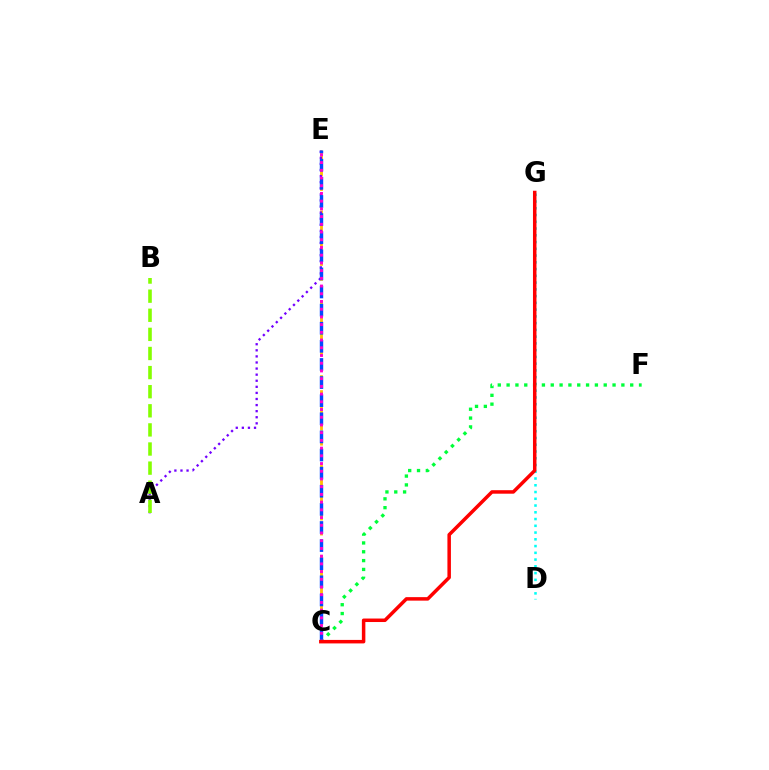{('D', 'G'): [{'color': '#00fff6', 'line_style': 'dotted', 'thickness': 1.84}], ('C', 'E'): [{'color': '#ffbd00', 'line_style': 'dashed', 'thickness': 2.03}, {'color': '#004bff', 'line_style': 'dashed', 'thickness': 2.46}, {'color': '#ff00cf', 'line_style': 'dotted', 'thickness': 2.1}], ('A', 'E'): [{'color': '#7200ff', 'line_style': 'dotted', 'thickness': 1.65}], ('C', 'F'): [{'color': '#00ff39', 'line_style': 'dotted', 'thickness': 2.4}], ('A', 'B'): [{'color': '#84ff00', 'line_style': 'dashed', 'thickness': 2.6}], ('C', 'G'): [{'color': '#ff0000', 'line_style': 'solid', 'thickness': 2.52}]}